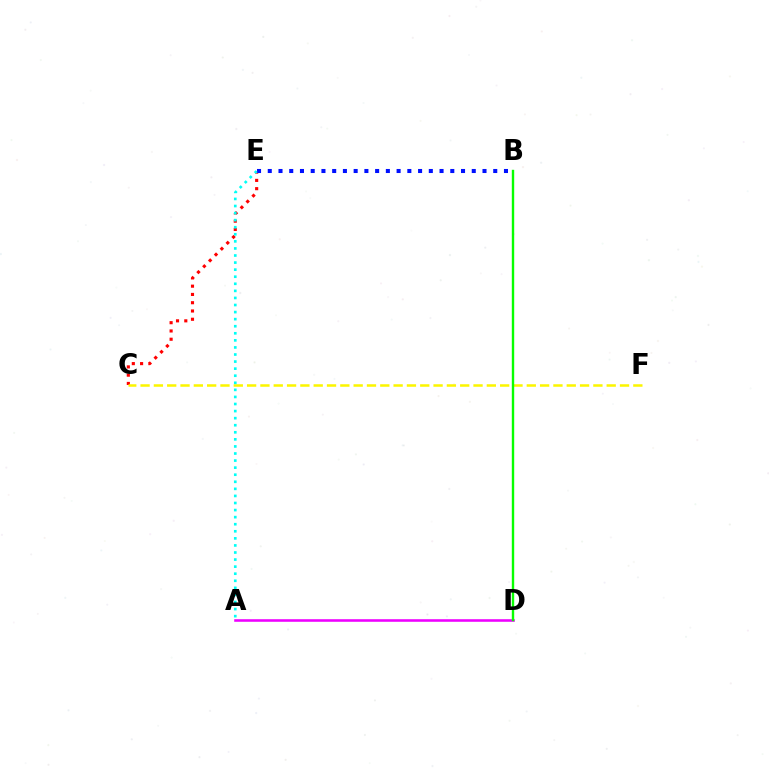{('C', 'E'): [{'color': '#ff0000', 'line_style': 'dotted', 'thickness': 2.25}], ('A', 'D'): [{'color': '#ee00ff', 'line_style': 'solid', 'thickness': 1.85}], ('C', 'F'): [{'color': '#fcf500', 'line_style': 'dashed', 'thickness': 1.81}], ('B', 'E'): [{'color': '#0010ff', 'line_style': 'dotted', 'thickness': 2.92}], ('B', 'D'): [{'color': '#08ff00', 'line_style': 'solid', 'thickness': 1.72}], ('A', 'E'): [{'color': '#00fff6', 'line_style': 'dotted', 'thickness': 1.92}]}